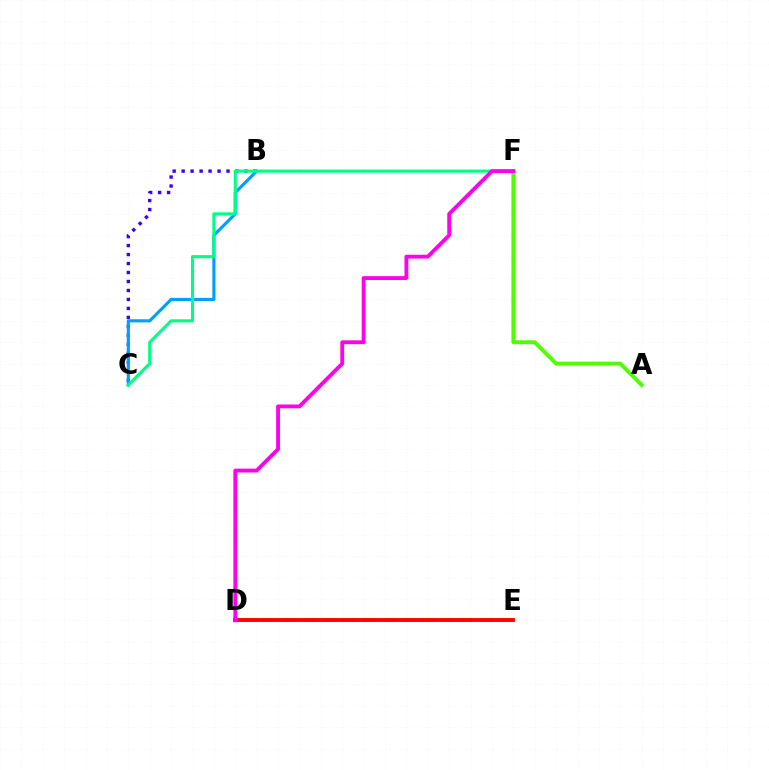{('D', 'E'): [{'color': '#ffd500', 'line_style': 'dashed', 'thickness': 2.68}, {'color': '#ff0000', 'line_style': 'solid', 'thickness': 2.76}], ('B', 'C'): [{'color': '#3700ff', 'line_style': 'dotted', 'thickness': 2.44}, {'color': '#009eff', 'line_style': 'solid', 'thickness': 2.24}], ('A', 'F'): [{'color': '#4fff00', 'line_style': 'solid', 'thickness': 2.79}], ('C', 'F'): [{'color': '#00ff86', 'line_style': 'solid', 'thickness': 2.23}], ('D', 'F'): [{'color': '#ff00ed', 'line_style': 'solid', 'thickness': 2.76}]}